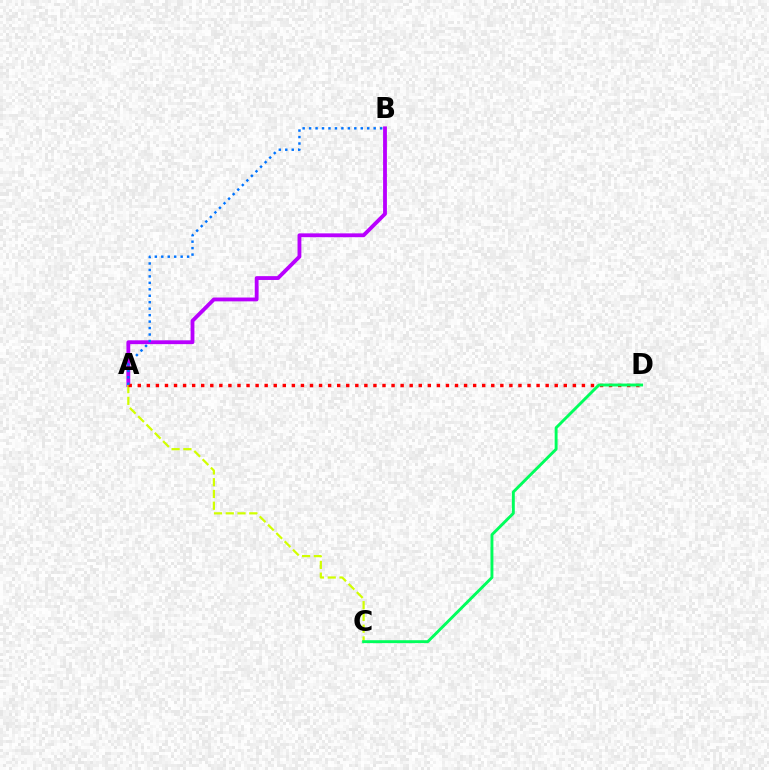{('A', 'B'): [{'color': '#b900ff', 'line_style': 'solid', 'thickness': 2.76}, {'color': '#0074ff', 'line_style': 'dotted', 'thickness': 1.75}], ('A', 'C'): [{'color': '#d1ff00', 'line_style': 'dashed', 'thickness': 1.6}], ('A', 'D'): [{'color': '#ff0000', 'line_style': 'dotted', 'thickness': 2.46}], ('C', 'D'): [{'color': '#00ff5c', 'line_style': 'solid', 'thickness': 2.09}]}